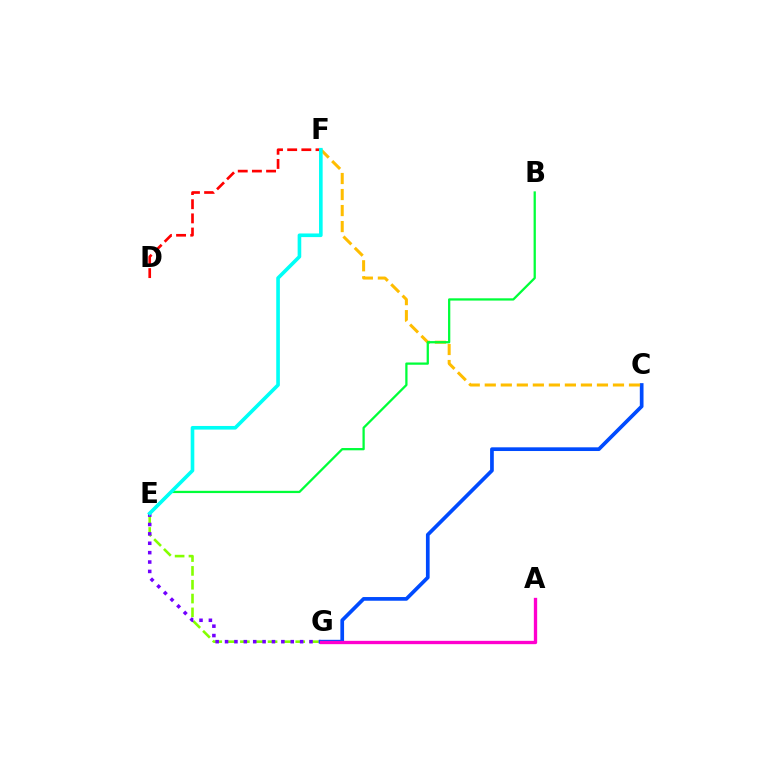{('E', 'G'): [{'color': '#84ff00', 'line_style': 'dashed', 'thickness': 1.88}, {'color': '#7200ff', 'line_style': 'dotted', 'thickness': 2.55}], ('C', 'G'): [{'color': '#004bff', 'line_style': 'solid', 'thickness': 2.67}], ('C', 'F'): [{'color': '#ffbd00', 'line_style': 'dashed', 'thickness': 2.18}], ('B', 'E'): [{'color': '#00ff39', 'line_style': 'solid', 'thickness': 1.63}], ('D', 'F'): [{'color': '#ff0000', 'line_style': 'dashed', 'thickness': 1.92}], ('A', 'G'): [{'color': '#ff00cf', 'line_style': 'solid', 'thickness': 2.39}], ('E', 'F'): [{'color': '#00fff6', 'line_style': 'solid', 'thickness': 2.61}]}